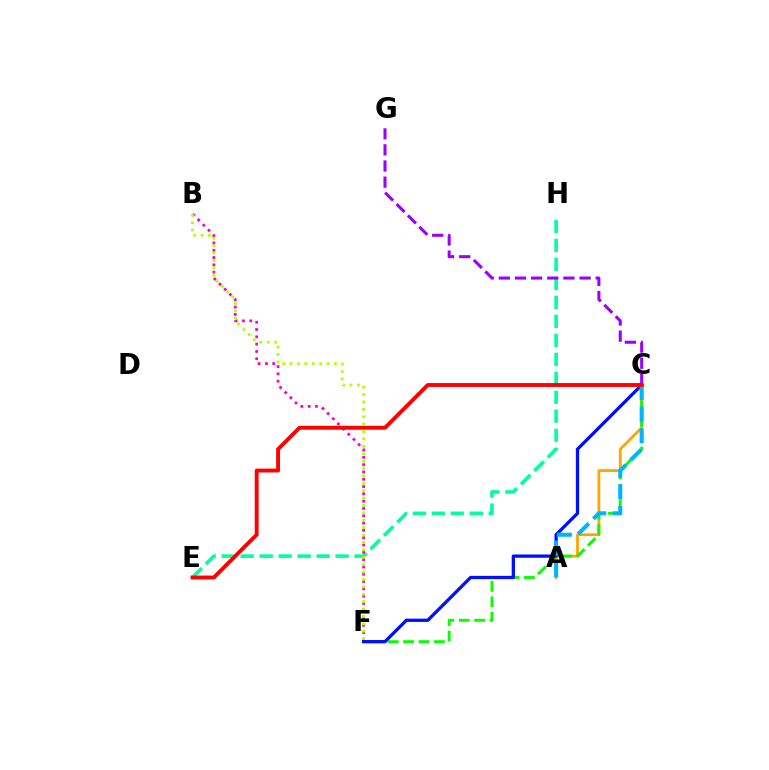{('E', 'H'): [{'color': '#00ff9d', 'line_style': 'dashed', 'thickness': 2.58}], ('A', 'C'): [{'color': '#ffa500', 'line_style': 'solid', 'thickness': 2.01}, {'color': '#00b5ff', 'line_style': 'dashed', 'thickness': 2.94}], ('C', 'F'): [{'color': '#08ff00', 'line_style': 'dashed', 'thickness': 2.09}, {'color': '#0010ff', 'line_style': 'solid', 'thickness': 2.36}], ('C', 'G'): [{'color': '#9b00ff', 'line_style': 'dashed', 'thickness': 2.19}], ('B', 'F'): [{'color': '#ff00bd', 'line_style': 'dotted', 'thickness': 1.98}, {'color': '#b3ff00', 'line_style': 'dotted', 'thickness': 2.01}], ('C', 'E'): [{'color': '#ff0000', 'line_style': 'solid', 'thickness': 2.79}]}